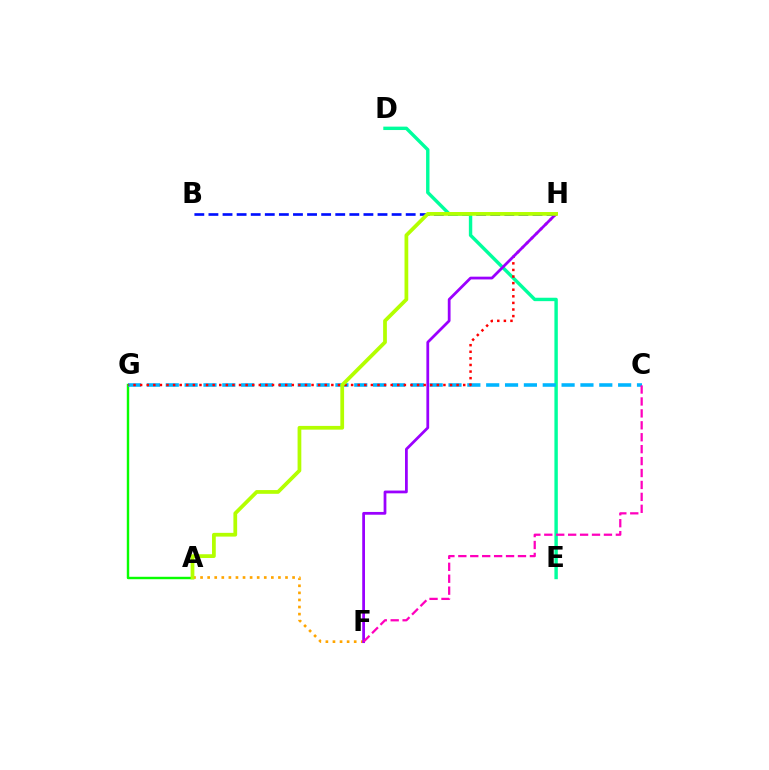{('A', 'G'): [{'color': '#08ff00', 'line_style': 'solid', 'thickness': 1.74}], ('A', 'F'): [{'color': '#ffa500', 'line_style': 'dotted', 'thickness': 1.92}], ('B', 'H'): [{'color': '#0010ff', 'line_style': 'dashed', 'thickness': 1.91}], ('D', 'E'): [{'color': '#00ff9d', 'line_style': 'solid', 'thickness': 2.45}], ('C', 'G'): [{'color': '#00b5ff', 'line_style': 'dashed', 'thickness': 2.56}], ('G', 'H'): [{'color': '#ff0000', 'line_style': 'dotted', 'thickness': 1.79}], ('F', 'H'): [{'color': '#9b00ff', 'line_style': 'solid', 'thickness': 1.99}], ('C', 'F'): [{'color': '#ff00bd', 'line_style': 'dashed', 'thickness': 1.62}], ('A', 'H'): [{'color': '#b3ff00', 'line_style': 'solid', 'thickness': 2.7}]}